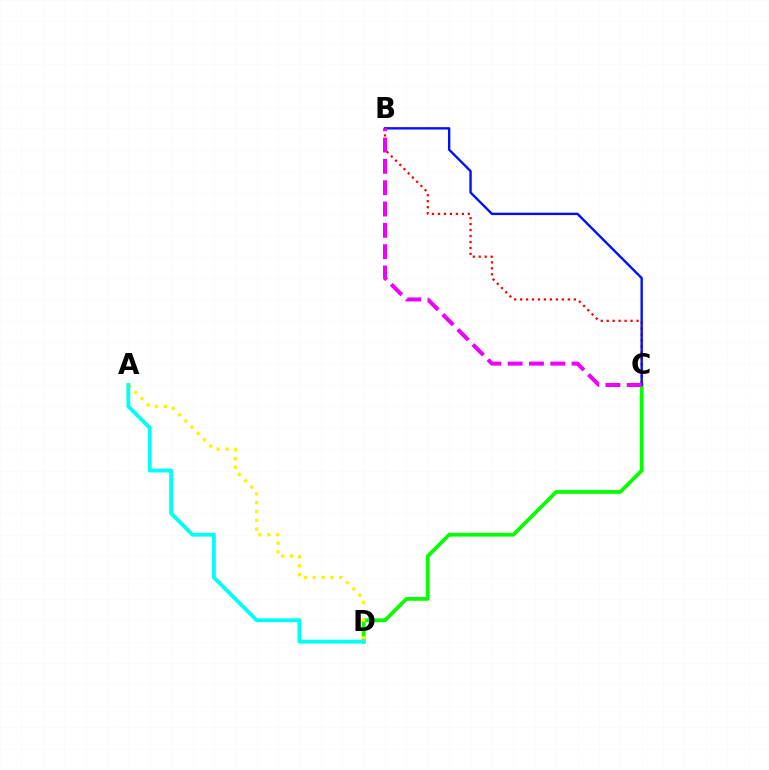{('C', 'D'): [{'color': '#08ff00', 'line_style': 'solid', 'thickness': 2.7}], ('B', 'C'): [{'color': '#ff0000', 'line_style': 'dotted', 'thickness': 1.62}, {'color': '#0010ff', 'line_style': 'solid', 'thickness': 1.71}, {'color': '#ee00ff', 'line_style': 'dashed', 'thickness': 2.9}], ('A', 'D'): [{'color': '#fcf500', 'line_style': 'dotted', 'thickness': 2.4}, {'color': '#00fff6', 'line_style': 'solid', 'thickness': 2.77}]}